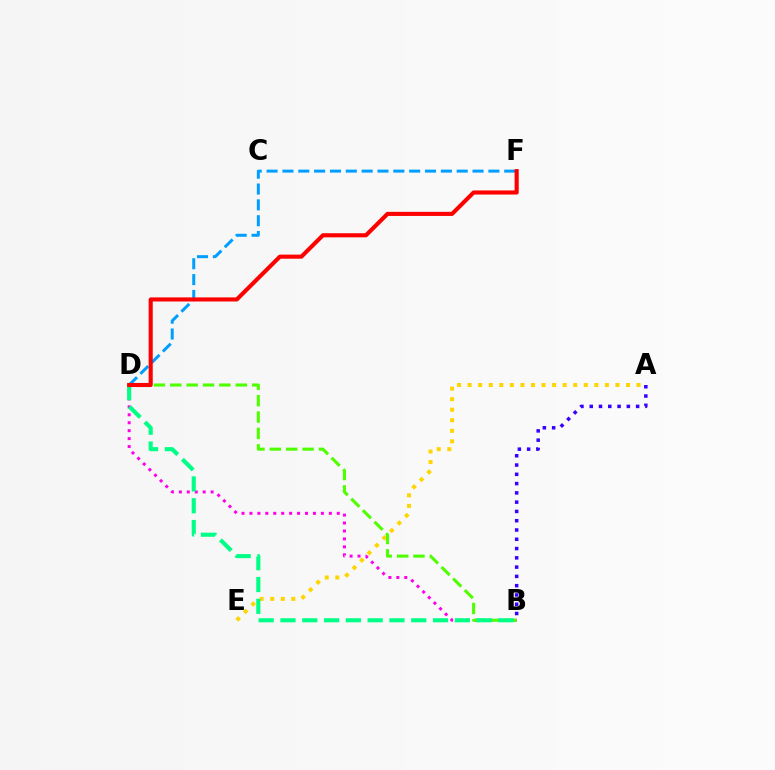{('A', 'E'): [{'color': '#ffd500', 'line_style': 'dotted', 'thickness': 2.87}], ('A', 'B'): [{'color': '#3700ff', 'line_style': 'dotted', 'thickness': 2.52}], ('B', 'D'): [{'color': '#ff00ed', 'line_style': 'dotted', 'thickness': 2.16}, {'color': '#4fff00', 'line_style': 'dashed', 'thickness': 2.22}, {'color': '#00ff86', 'line_style': 'dashed', 'thickness': 2.96}], ('D', 'F'): [{'color': '#009eff', 'line_style': 'dashed', 'thickness': 2.15}, {'color': '#ff0000', 'line_style': 'solid', 'thickness': 2.95}]}